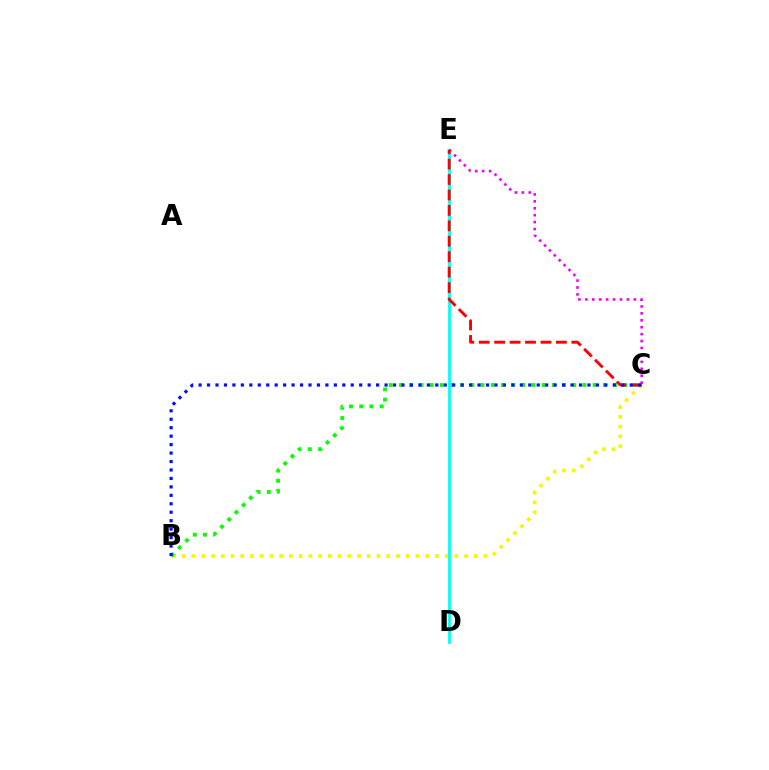{('B', 'C'): [{'color': '#fcf500', 'line_style': 'dotted', 'thickness': 2.64}, {'color': '#08ff00', 'line_style': 'dotted', 'thickness': 2.77}, {'color': '#0010ff', 'line_style': 'dotted', 'thickness': 2.3}], ('D', 'E'): [{'color': '#00fff6', 'line_style': 'solid', 'thickness': 2.0}], ('C', 'E'): [{'color': '#ee00ff', 'line_style': 'dotted', 'thickness': 1.88}, {'color': '#ff0000', 'line_style': 'dashed', 'thickness': 2.1}]}